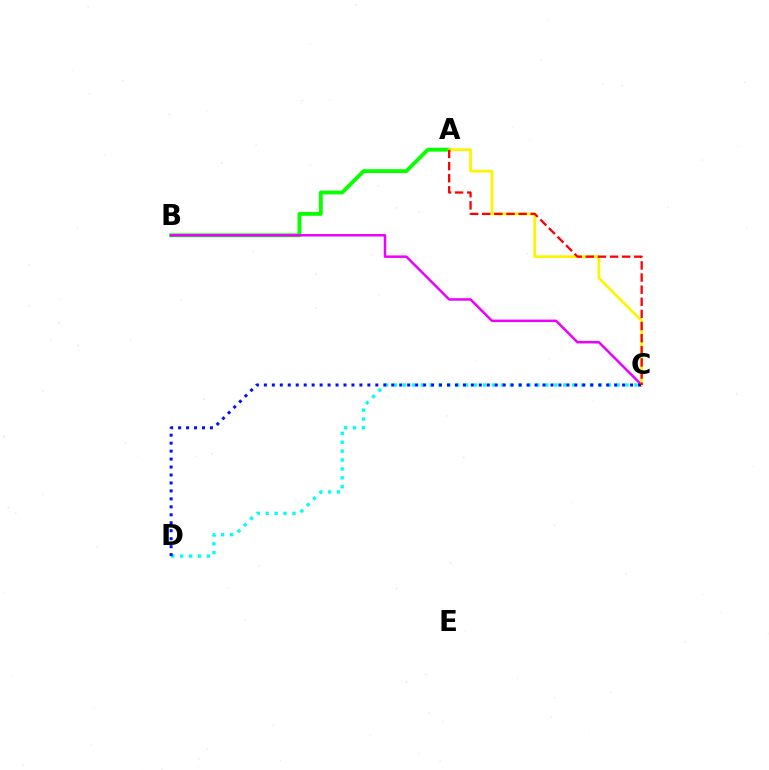{('A', 'B'): [{'color': '#08ff00', 'line_style': 'solid', 'thickness': 2.77}], ('B', 'C'): [{'color': '#ee00ff', 'line_style': 'solid', 'thickness': 1.8}], ('A', 'C'): [{'color': '#fcf500', 'line_style': 'solid', 'thickness': 1.97}, {'color': '#ff0000', 'line_style': 'dashed', 'thickness': 1.65}], ('C', 'D'): [{'color': '#00fff6', 'line_style': 'dotted', 'thickness': 2.42}, {'color': '#0010ff', 'line_style': 'dotted', 'thickness': 2.16}]}